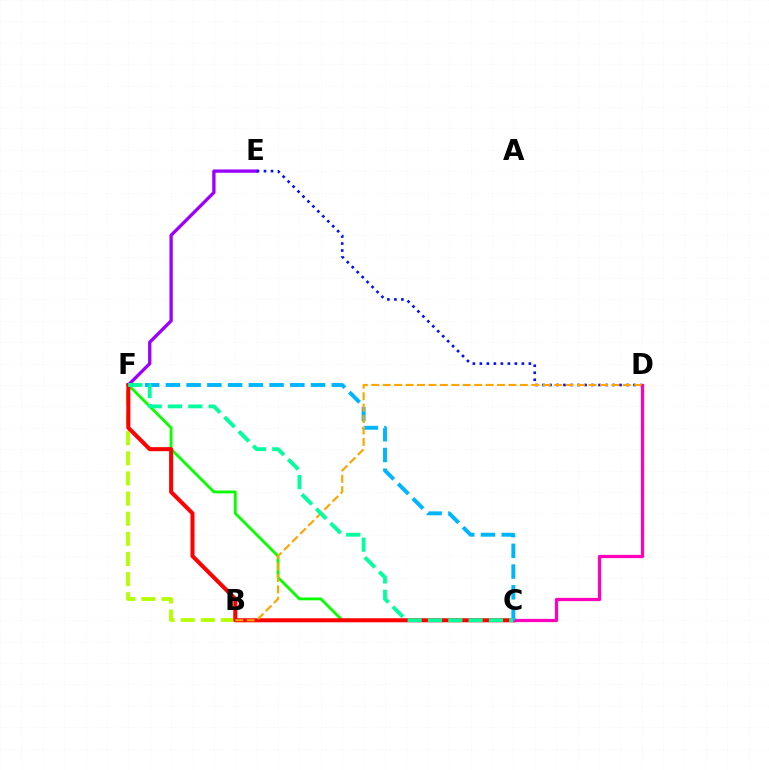{('E', 'F'): [{'color': '#9b00ff', 'line_style': 'solid', 'thickness': 2.37}], ('C', 'F'): [{'color': '#08ff00', 'line_style': 'solid', 'thickness': 2.03}, {'color': '#ff0000', 'line_style': 'solid', 'thickness': 2.9}, {'color': '#00b5ff', 'line_style': 'dashed', 'thickness': 2.82}, {'color': '#00ff9d', 'line_style': 'dashed', 'thickness': 2.76}], ('B', 'F'): [{'color': '#b3ff00', 'line_style': 'dashed', 'thickness': 2.73}], ('C', 'D'): [{'color': '#ff00bd', 'line_style': 'solid', 'thickness': 2.34}], ('D', 'E'): [{'color': '#0010ff', 'line_style': 'dotted', 'thickness': 1.9}], ('B', 'D'): [{'color': '#ffa500', 'line_style': 'dashed', 'thickness': 1.55}]}